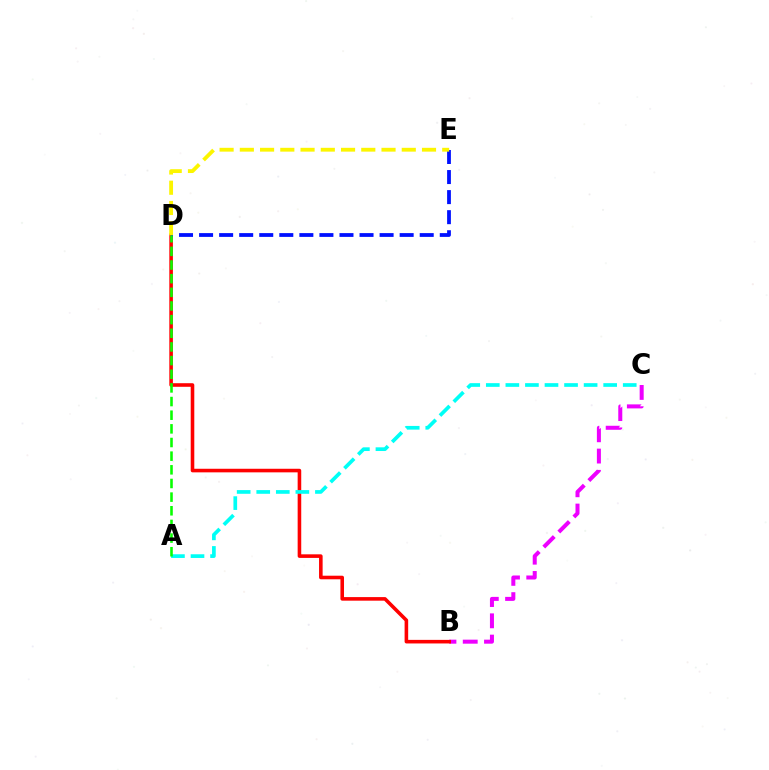{('B', 'C'): [{'color': '#ee00ff', 'line_style': 'dashed', 'thickness': 2.89}], ('B', 'D'): [{'color': '#ff0000', 'line_style': 'solid', 'thickness': 2.58}], ('A', 'C'): [{'color': '#00fff6', 'line_style': 'dashed', 'thickness': 2.66}], ('D', 'E'): [{'color': '#0010ff', 'line_style': 'dashed', 'thickness': 2.72}, {'color': '#fcf500', 'line_style': 'dashed', 'thickness': 2.75}], ('A', 'D'): [{'color': '#08ff00', 'line_style': 'dashed', 'thickness': 1.85}]}